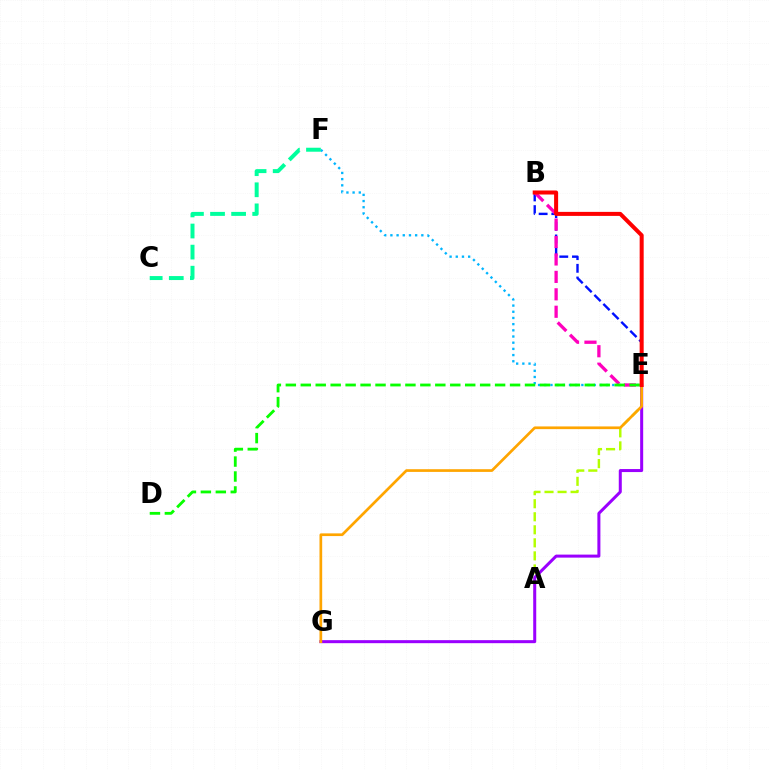{('E', 'F'): [{'color': '#00b5ff', 'line_style': 'dotted', 'thickness': 1.68}], ('B', 'E'): [{'color': '#0010ff', 'line_style': 'dashed', 'thickness': 1.72}, {'color': '#ff00bd', 'line_style': 'dashed', 'thickness': 2.37}, {'color': '#ff0000', 'line_style': 'solid', 'thickness': 2.89}], ('A', 'E'): [{'color': '#b3ff00', 'line_style': 'dashed', 'thickness': 1.77}], ('E', 'G'): [{'color': '#9b00ff', 'line_style': 'solid', 'thickness': 2.17}, {'color': '#ffa500', 'line_style': 'solid', 'thickness': 1.94}], ('D', 'E'): [{'color': '#08ff00', 'line_style': 'dashed', 'thickness': 2.03}], ('C', 'F'): [{'color': '#00ff9d', 'line_style': 'dashed', 'thickness': 2.86}]}